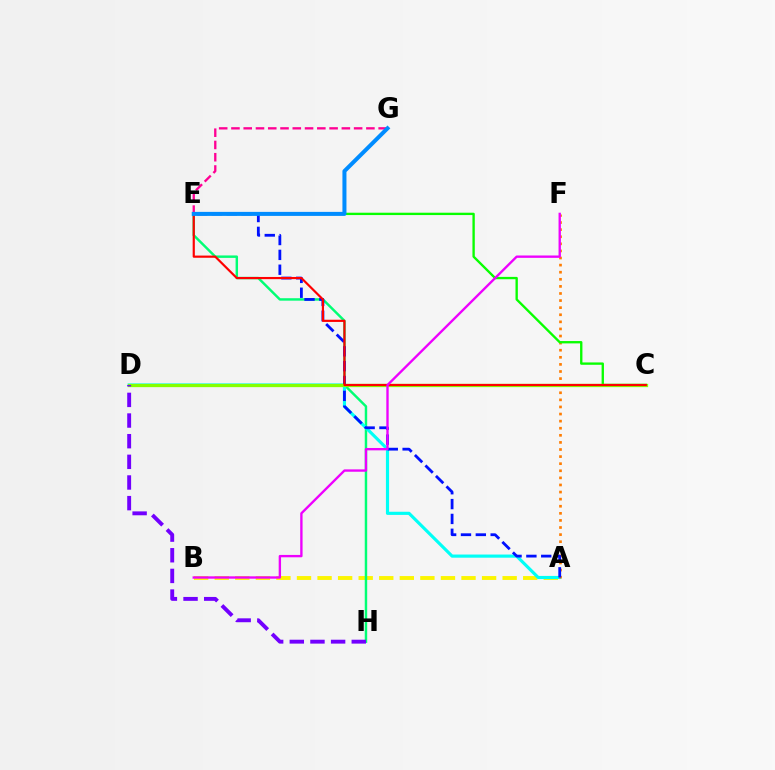{('A', 'B'): [{'color': '#fcf500', 'line_style': 'dashed', 'thickness': 2.79}], ('E', 'H'): [{'color': '#00ff74', 'line_style': 'solid', 'thickness': 1.76}], ('A', 'D'): [{'color': '#00fff6', 'line_style': 'solid', 'thickness': 2.27}], ('A', 'F'): [{'color': '#ff7c00', 'line_style': 'dotted', 'thickness': 1.93}], ('C', 'E'): [{'color': '#08ff00', 'line_style': 'solid', 'thickness': 1.69}, {'color': '#ff0000', 'line_style': 'solid', 'thickness': 1.57}], ('A', 'E'): [{'color': '#0010ff', 'line_style': 'dashed', 'thickness': 2.02}], ('E', 'G'): [{'color': '#ff0094', 'line_style': 'dashed', 'thickness': 1.67}, {'color': '#008cff', 'line_style': 'solid', 'thickness': 2.9}], ('C', 'D'): [{'color': '#84ff00', 'line_style': 'solid', 'thickness': 2.36}], ('B', 'F'): [{'color': '#ee00ff', 'line_style': 'solid', 'thickness': 1.7}], ('D', 'H'): [{'color': '#7200ff', 'line_style': 'dashed', 'thickness': 2.81}]}